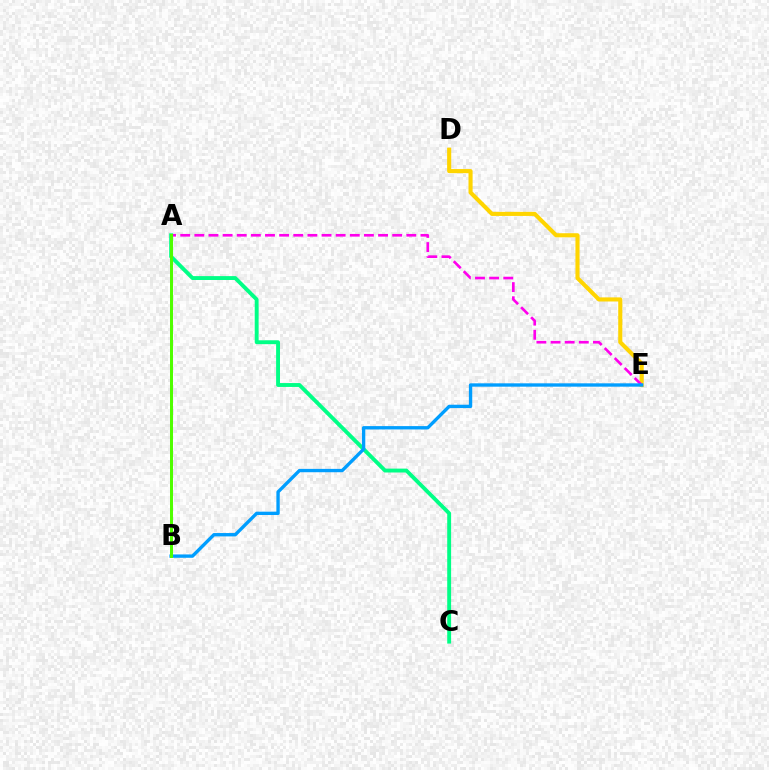{('D', 'E'): [{'color': '#ffd500', 'line_style': 'solid', 'thickness': 2.95}], ('A', 'E'): [{'color': '#ff00ed', 'line_style': 'dashed', 'thickness': 1.92}], ('A', 'B'): [{'color': '#ff0000', 'line_style': 'dotted', 'thickness': 1.81}, {'color': '#3700ff', 'line_style': 'solid', 'thickness': 1.91}, {'color': '#4fff00', 'line_style': 'solid', 'thickness': 2.16}], ('A', 'C'): [{'color': '#00ff86', 'line_style': 'solid', 'thickness': 2.8}], ('B', 'E'): [{'color': '#009eff', 'line_style': 'solid', 'thickness': 2.41}]}